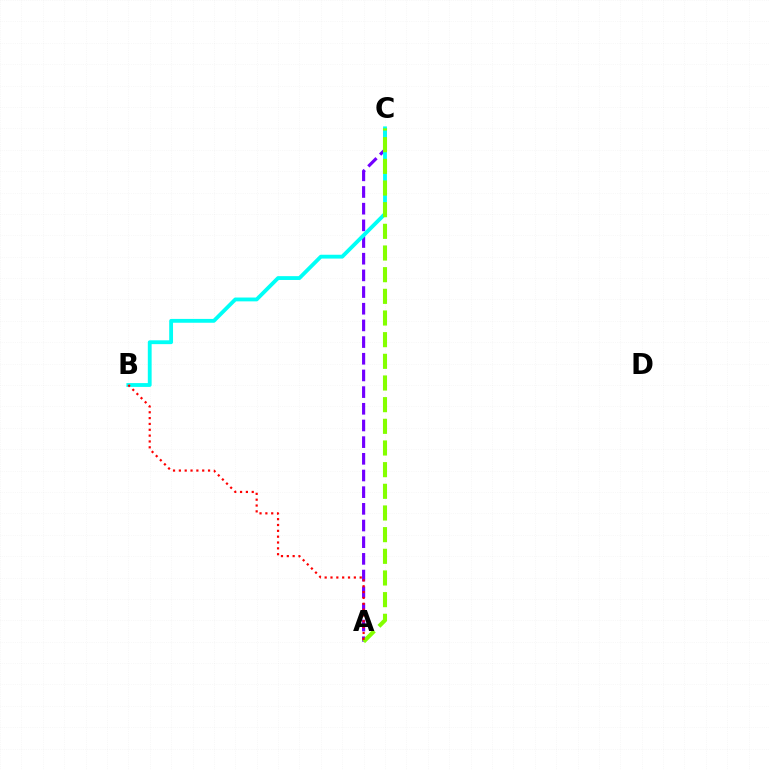{('A', 'C'): [{'color': '#7200ff', 'line_style': 'dashed', 'thickness': 2.27}, {'color': '#84ff00', 'line_style': 'dashed', 'thickness': 2.94}], ('B', 'C'): [{'color': '#00fff6', 'line_style': 'solid', 'thickness': 2.76}], ('A', 'B'): [{'color': '#ff0000', 'line_style': 'dotted', 'thickness': 1.59}]}